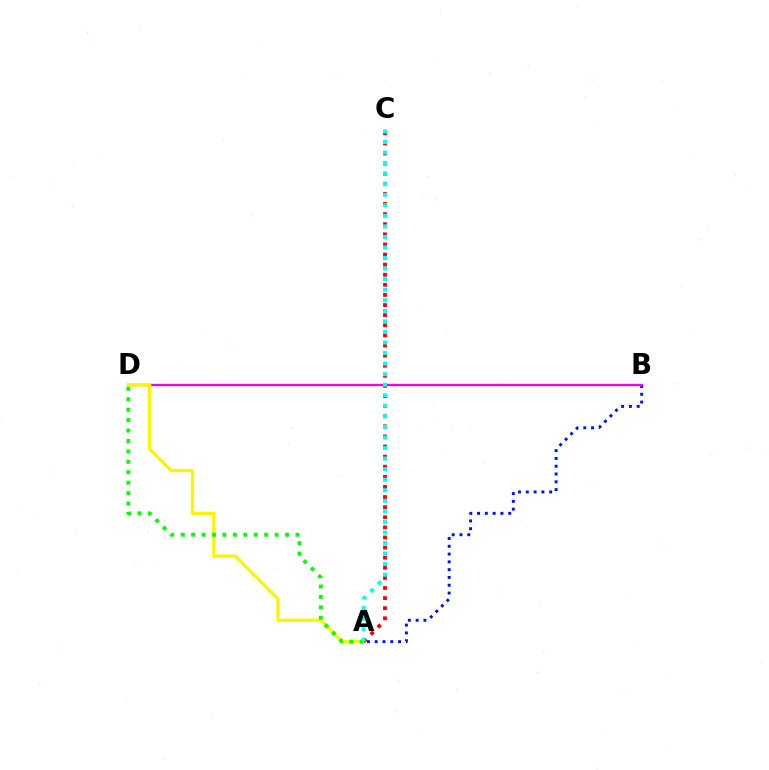{('A', 'B'): [{'color': '#0010ff', 'line_style': 'dotted', 'thickness': 2.12}], ('B', 'D'): [{'color': '#ee00ff', 'line_style': 'solid', 'thickness': 1.68}], ('A', 'D'): [{'color': '#fcf500', 'line_style': 'solid', 'thickness': 2.37}, {'color': '#08ff00', 'line_style': 'dotted', 'thickness': 2.83}], ('A', 'C'): [{'color': '#ff0000', 'line_style': 'dotted', 'thickness': 2.75}, {'color': '#00fff6', 'line_style': 'dotted', 'thickness': 2.87}]}